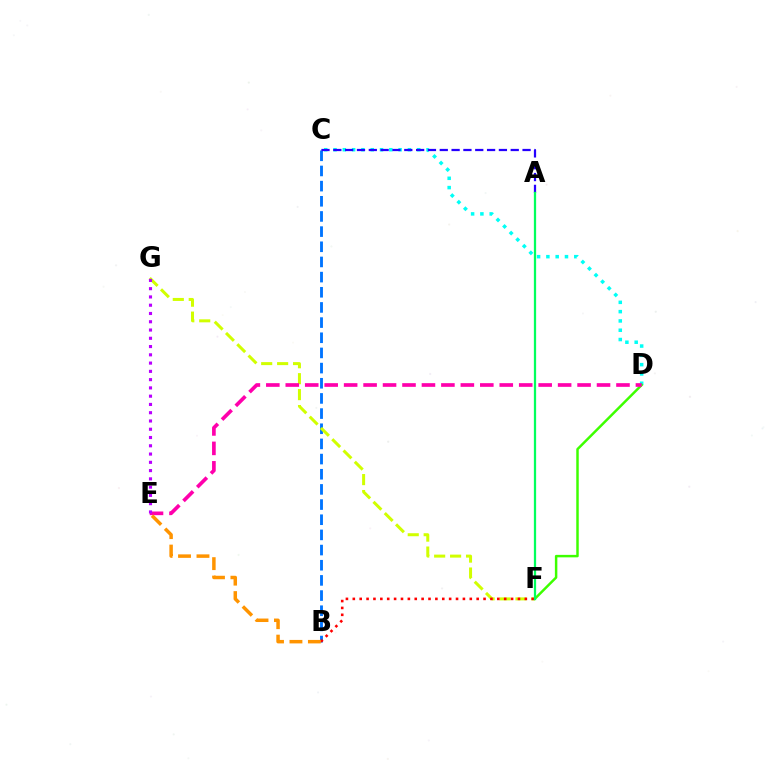{('B', 'C'): [{'color': '#0074ff', 'line_style': 'dashed', 'thickness': 2.06}], ('C', 'D'): [{'color': '#00fff6', 'line_style': 'dotted', 'thickness': 2.53}], ('A', 'C'): [{'color': '#2500ff', 'line_style': 'dashed', 'thickness': 1.61}], ('D', 'F'): [{'color': '#3dff00', 'line_style': 'solid', 'thickness': 1.78}], ('F', 'G'): [{'color': '#d1ff00', 'line_style': 'dashed', 'thickness': 2.17}], ('D', 'E'): [{'color': '#ff00ac', 'line_style': 'dashed', 'thickness': 2.64}], ('B', 'F'): [{'color': '#ff0000', 'line_style': 'dotted', 'thickness': 1.87}], ('E', 'G'): [{'color': '#b900ff', 'line_style': 'dotted', 'thickness': 2.25}], ('A', 'F'): [{'color': '#00ff5c', 'line_style': 'solid', 'thickness': 1.63}], ('B', 'E'): [{'color': '#ff9400', 'line_style': 'dashed', 'thickness': 2.51}]}